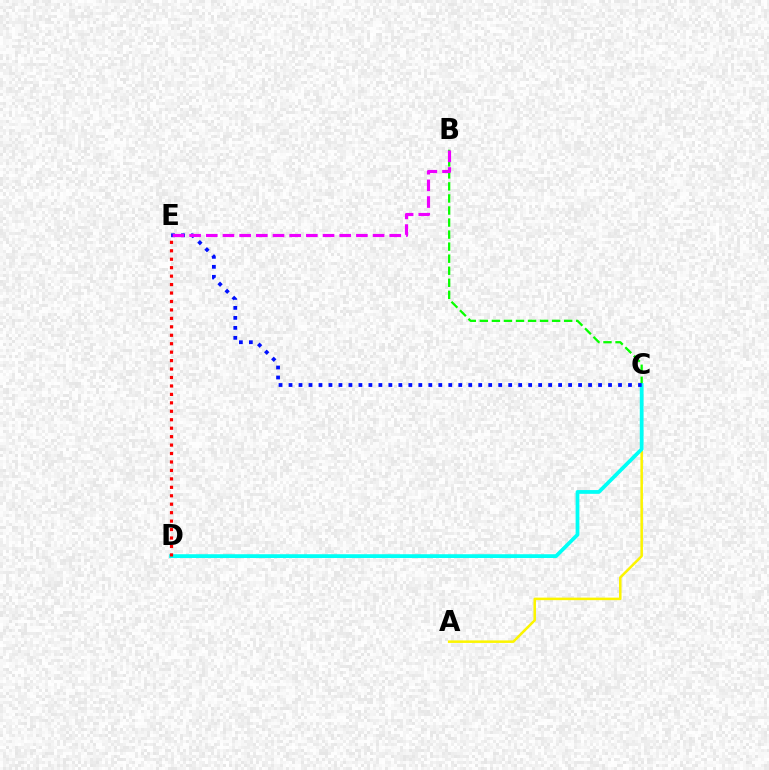{('A', 'C'): [{'color': '#fcf500', 'line_style': 'solid', 'thickness': 1.82}], ('B', 'C'): [{'color': '#08ff00', 'line_style': 'dashed', 'thickness': 1.64}], ('C', 'D'): [{'color': '#00fff6', 'line_style': 'solid', 'thickness': 2.71}], ('C', 'E'): [{'color': '#0010ff', 'line_style': 'dotted', 'thickness': 2.71}], ('D', 'E'): [{'color': '#ff0000', 'line_style': 'dotted', 'thickness': 2.3}], ('B', 'E'): [{'color': '#ee00ff', 'line_style': 'dashed', 'thickness': 2.27}]}